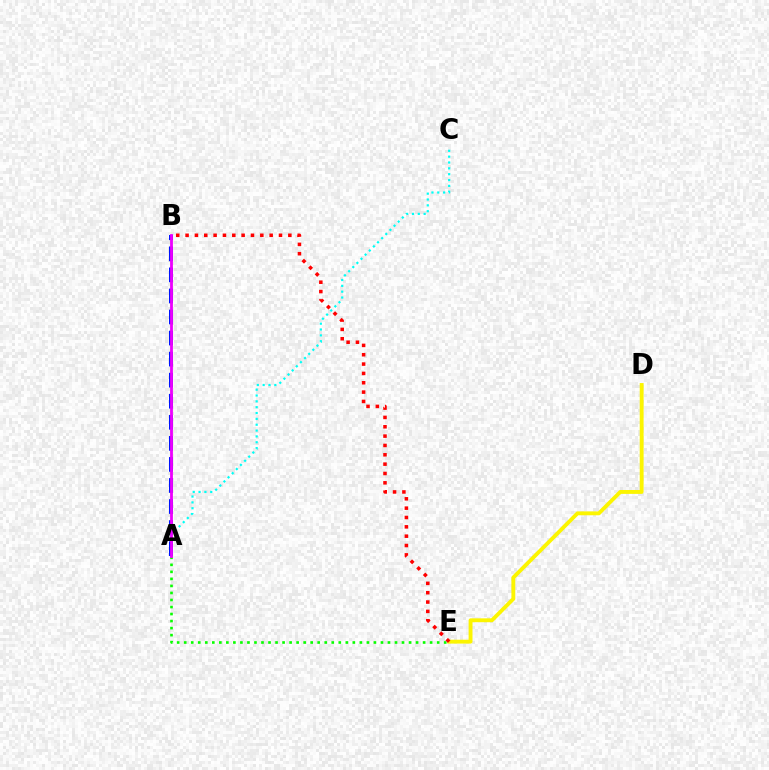{('A', 'C'): [{'color': '#00fff6', 'line_style': 'dotted', 'thickness': 1.59}], ('D', 'E'): [{'color': '#fcf500', 'line_style': 'solid', 'thickness': 2.79}], ('A', 'B'): [{'color': '#0010ff', 'line_style': 'dashed', 'thickness': 2.86}, {'color': '#ee00ff', 'line_style': 'solid', 'thickness': 2.02}], ('A', 'E'): [{'color': '#08ff00', 'line_style': 'dotted', 'thickness': 1.91}], ('B', 'E'): [{'color': '#ff0000', 'line_style': 'dotted', 'thickness': 2.54}]}